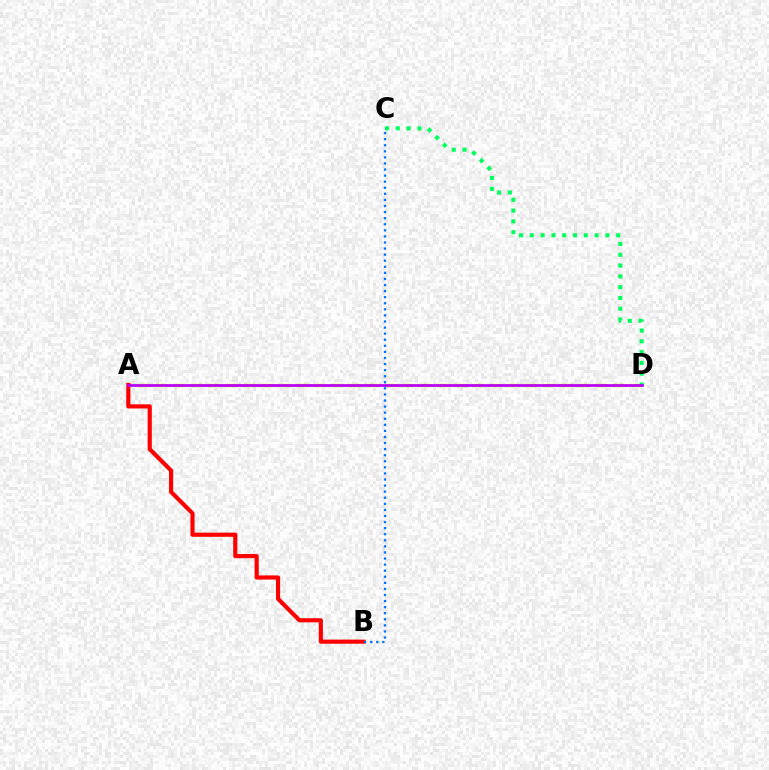{('A', 'D'): [{'color': '#d1ff00', 'line_style': 'dashed', 'thickness': 2.39}, {'color': '#b900ff', 'line_style': 'solid', 'thickness': 1.96}], ('A', 'B'): [{'color': '#ff0000', 'line_style': 'solid', 'thickness': 2.99}], ('C', 'D'): [{'color': '#00ff5c', 'line_style': 'dotted', 'thickness': 2.93}], ('B', 'C'): [{'color': '#0074ff', 'line_style': 'dotted', 'thickness': 1.65}]}